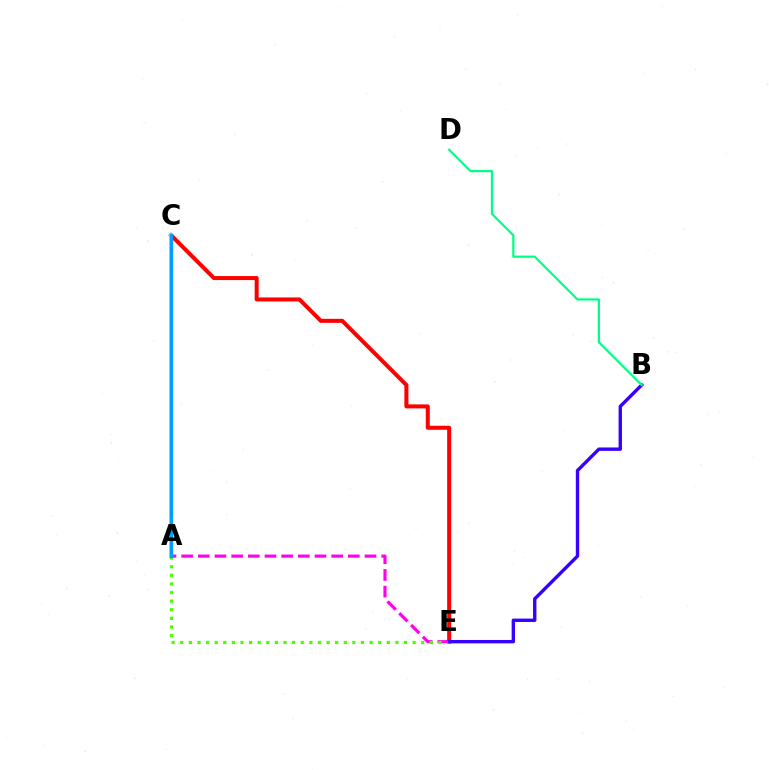{('C', 'E'): [{'color': '#ff0000', 'line_style': 'solid', 'thickness': 2.89}], ('A', 'C'): [{'color': '#ffd500', 'line_style': 'solid', 'thickness': 2.8}, {'color': '#009eff', 'line_style': 'solid', 'thickness': 2.46}], ('A', 'E'): [{'color': '#ff00ed', 'line_style': 'dashed', 'thickness': 2.26}, {'color': '#4fff00', 'line_style': 'dotted', 'thickness': 2.34}], ('B', 'E'): [{'color': '#3700ff', 'line_style': 'solid', 'thickness': 2.44}], ('B', 'D'): [{'color': '#00ff86', 'line_style': 'solid', 'thickness': 1.59}]}